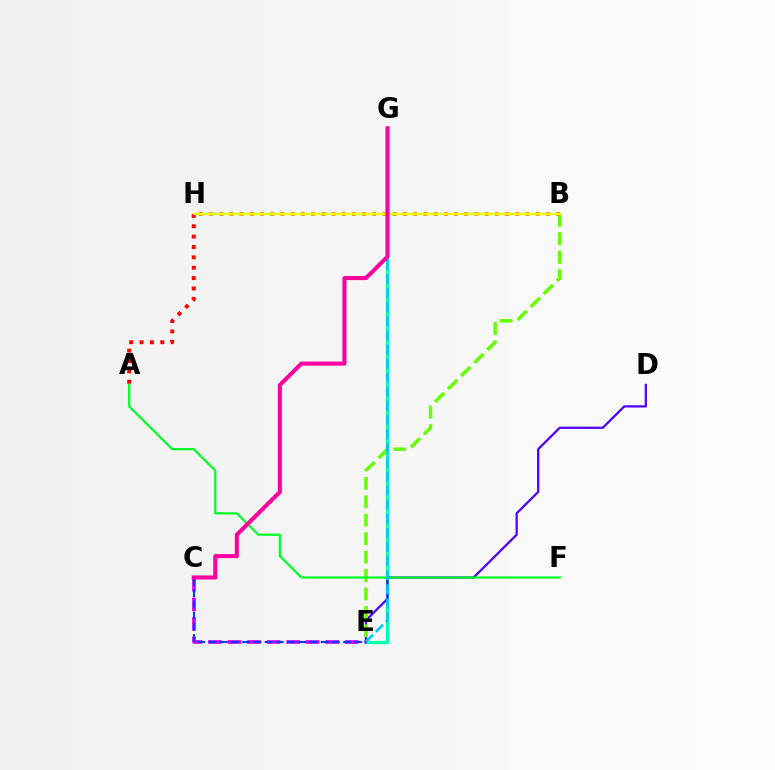{('E', 'G'): [{'color': '#00ffaf', 'line_style': 'solid', 'thickness': 2.39}, {'color': '#00c7ff', 'line_style': 'dashed', 'thickness': 1.92}], ('C', 'E'): [{'color': '#d600ff', 'line_style': 'dashed', 'thickness': 2.65}, {'color': '#003fff', 'line_style': 'dashed', 'thickness': 1.52}], ('D', 'E'): [{'color': '#4f00ff', 'line_style': 'solid', 'thickness': 1.62}], ('B', 'E'): [{'color': '#66ff00', 'line_style': 'dashed', 'thickness': 2.5}], ('B', 'H'): [{'color': '#ff8800', 'line_style': 'dotted', 'thickness': 2.77}, {'color': '#eeff00', 'line_style': 'solid', 'thickness': 1.6}], ('A', 'F'): [{'color': '#00ff27', 'line_style': 'solid', 'thickness': 1.6}], ('A', 'H'): [{'color': '#ff0000', 'line_style': 'dotted', 'thickness': 2.82}], ('C', 'G'): [{'color': '#ff00a0', 'line_style': 'solid', 'thickness': 2.93}]}